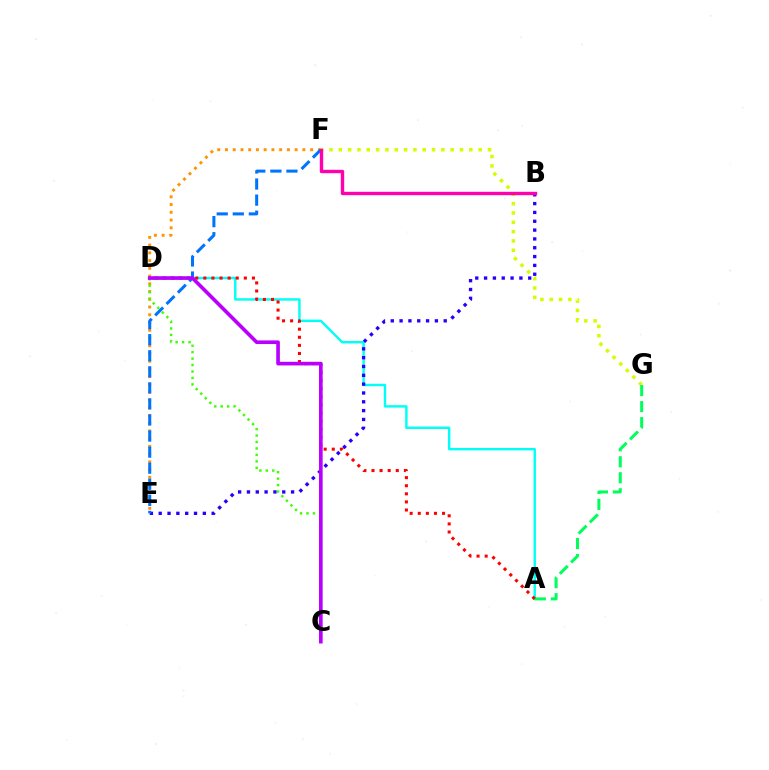{('F', 'G'): [{'color': '#d1ff00', 'line_style': 'dotted', 'thickness': 2.53}], ('A', 'D'): [{'color': '#00fff6', 'line_style': 'solid', 'thickness': 1.75}, {'color': '#ff0000', 'line_style': 'dotted', 'thickness': 2.2}], ('E', 'F'): [{'color': '#ff9400', 'line_style': 'dotted', 'thickness': 2.1}, {'color': '#0074ff', 'line_style': 'dashed', 'thickness': 2.18}], ('B', 'E'): [{'color': '#2500ff', 'line_style': 'dotted', 'thickness': 2.4}], ('A', 'G'): [{'color': '#00ff5c', 'line_style': 'dashed', 'thickness': 2.17}], ('C', 'D'): [{'color': '#3dff00', 'line_style': 'dotted', 'thickness': 1.75}, {'color': '#b900ff', 'line_style': 'solid', 'thickness': 2.63}], ('B', 'F'): [{'color': '#ff00ac', 'line_style': 'solid', 'thickness': 2.43}]}